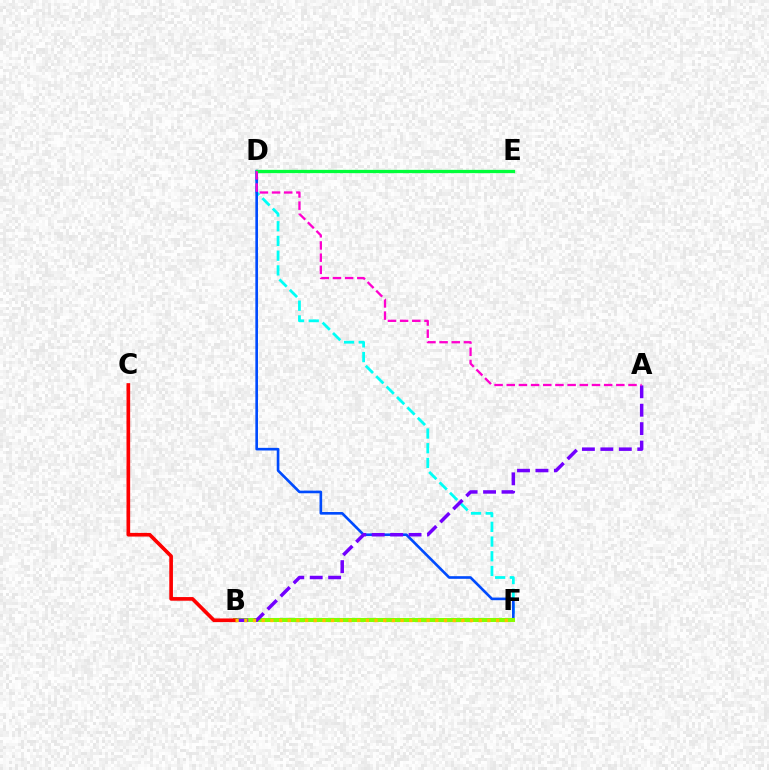{('D', 'F'): [{'color': '#00fff6', 'line_style': 'dashed', 'thickness': 2.0}, {'color': '#004bff', 'line_style': 'solid', 'thickness': 1.9}], ('B', 'F'): [{'color': '#84ff00', 'line_style': 'solid', 'thickness': 2.93}, {'color': '#ffbd00', 'line_style': 'dotted', 'thickness': 2.36}], ('A', 'B'): [{'color': '#7200ff', 'line_style': 'dashed', 'thickness': 2.51}], ('B', 'C'): [{'color': '#ff0000', 'line_style': 'solid', 'thickness': 2.64}], ('D', 'E'): [{'color': '#00ff39', 'line_style': 'solid', 'thickness': 2.37}], ('A', 'D'): [{'color': '#ff00cf', 'line_style': 'dashed', 'thickness': 1.65}]}